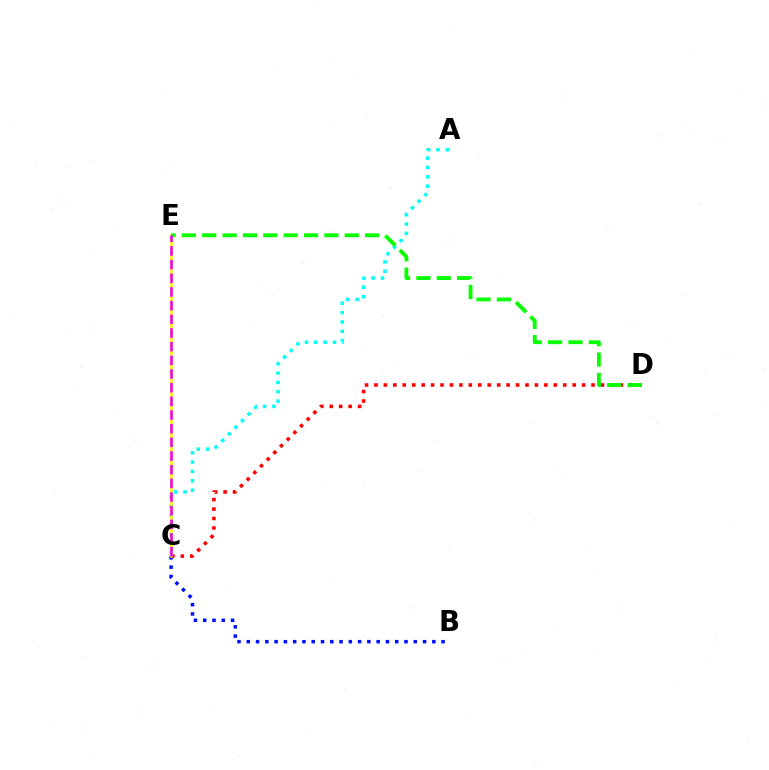{('A', 'C'): [{'color': '#00fff6', 'line_style': 'dotted', 'thickness': 2.54}], ('C', 'D'): [{'color': '#ff0000', 'line_style': 'dotted', 'thickness': 2.56}], ('B', 'C'): [{'color': '#0010ff', 'line_style': 'dotted', 'thickness': 2.52}], ('C', 'E'): [{'color': '#fcf500', 'line_style': 'solid', 'thickness': 1.81}, {'color': '#ee00ff', 'line_style': 'dashed', 'thickness': 1.86}], ('D', 'E'): [{'color': '#08ff00', 'line_style': 'dashed', 'thickness': 2.77}]}